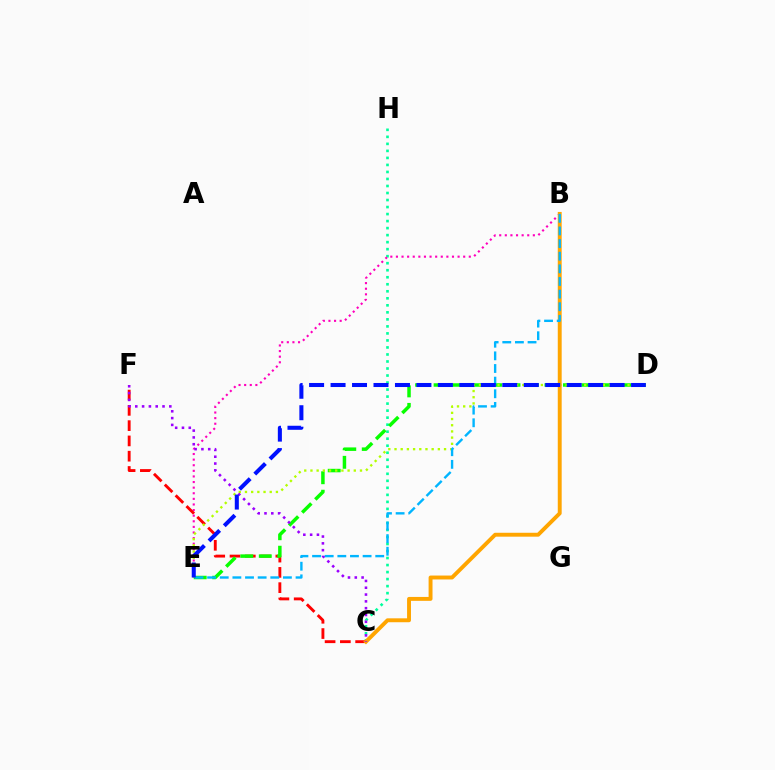{('C', 'H'): [{'color': '#00ff9d', 'line_style': 'dotted', 'thickness': 1.91}], ('B', 'E'): [{'color': '#ff00bd', 'line_style': 'dotted', 'thickness': 1.52}, {'color': '#00b5ff', 'line_style': 'dashed', 'thickness': 1.72}], ('C', 'F'): [{'color': '#ff0000', 'line_style': 'dashed', 'thickness': 2.08}, {'color': '#9b00ff', 'line_style': 'dotted', 'thickness': 1.85}], ('D', 'E'): [{'color': '#08ff00', 'line_style': 'dashed', 'thickness': 2.51}, {'color': '#b3ff00', 'line_style': 'dotted', 'thickness': 1.68}, {'color': '#0010ff', 'line_style': 'dashed', 'thickness': 2.92}], ('B', 'C'): [{'color': '#ffa500', 'line_style': 'solid', 'thickness': 2.81}]}